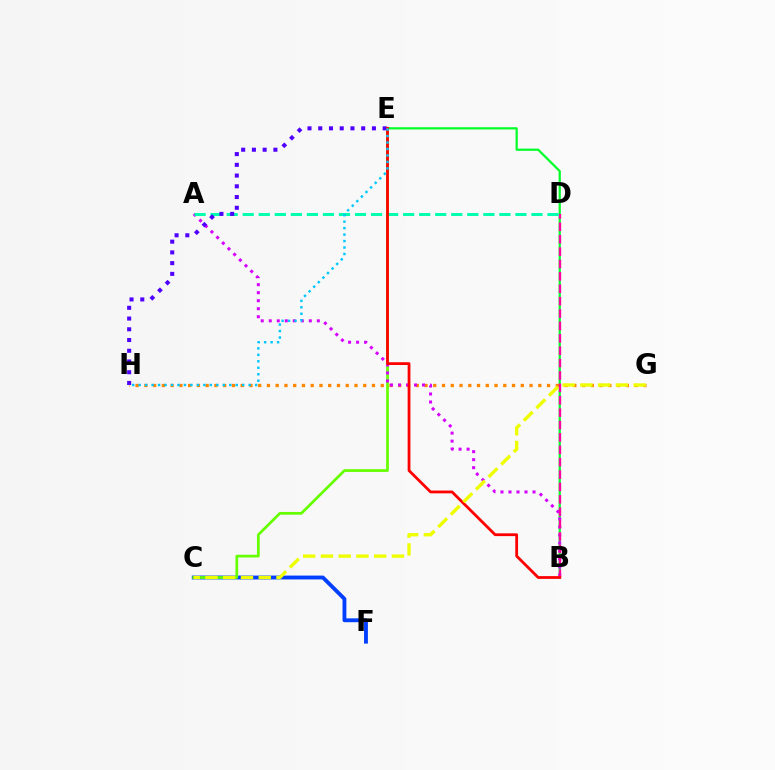{('C', 'F'): [{'color': '#003fff', 'line_style': 'solid', 'thickness': 2.77}], ('B', 'E'): [{'color': '#00ff27', 'line_style': 'solid', 'thickness': 1.6}, {'color': '#ff0000', 'line_style': 'solid', 'thickness': 2.0}], ('G', 'H'): [{'color': '#ff8800', 'line_style': 'dotted', 'thickness': 2.38}], ('C', 'E'): [{'color': '#66ff00', 'line_style': 'solid', 'thickness': 1.97}], ('A', 'B'): [{'color': '#d600ff', 'line_style': 'dotted', 'thickness': 2.18}], ('B', 'D'): [{'color': '#ff00a0', 'line_style': 'dashed', 'thickness': 1.68}], ('A', 'D'): [{'color': '#00ffaf', 'line_style': 'dashed', 'thickness': 2.18}], ('E', 'H'): [{'color': '#4f00ff', 'line_style': 'dotted', 'thickness': 2.92}, {'color': '#00c7ff', 'line_style': 'dotted', 'thickness': 1.76}], ('C', 'G'): [{'color': '#eeff00', 'line_style': 'dashed', 'thickness': 2.41}]}